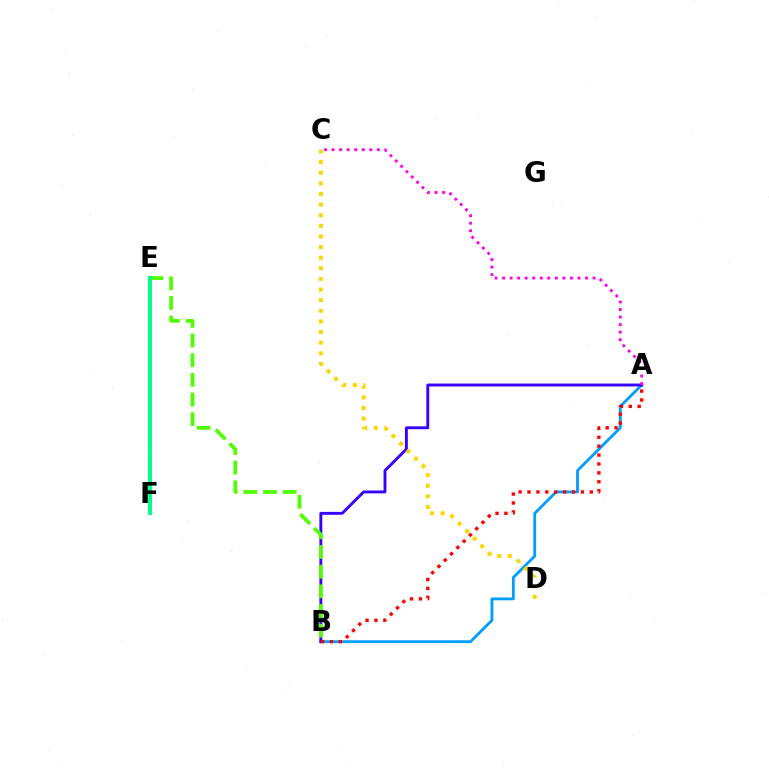{('A', 'B'): [{'color': '#009eff', 'line_style': 'solid', 'thickness': 2.04}, {'color': '#3700ff', 'line_style': 'solid', 'thickness': 2.08}, {'color': '#ff0000', 'line_style': 'dotted', 'thickness': 2.42}], ('B', 'E'): [{'color': '#4fff00', 'line_style': 'dashed', 'thickness': 2.67}], ('E', 'F'): [{'color': '#00ff86', 'line_style': 'solid', 'thickness': 2.84}], ('A', 'C'): [{'color': '#ff00ed', 'line_style': 'dotted', 'thickness': 2.05}], ('C', 'D'): [{'color': '#ffd500', 'line_style': 'dotted', 'thickness': 2.89}]}